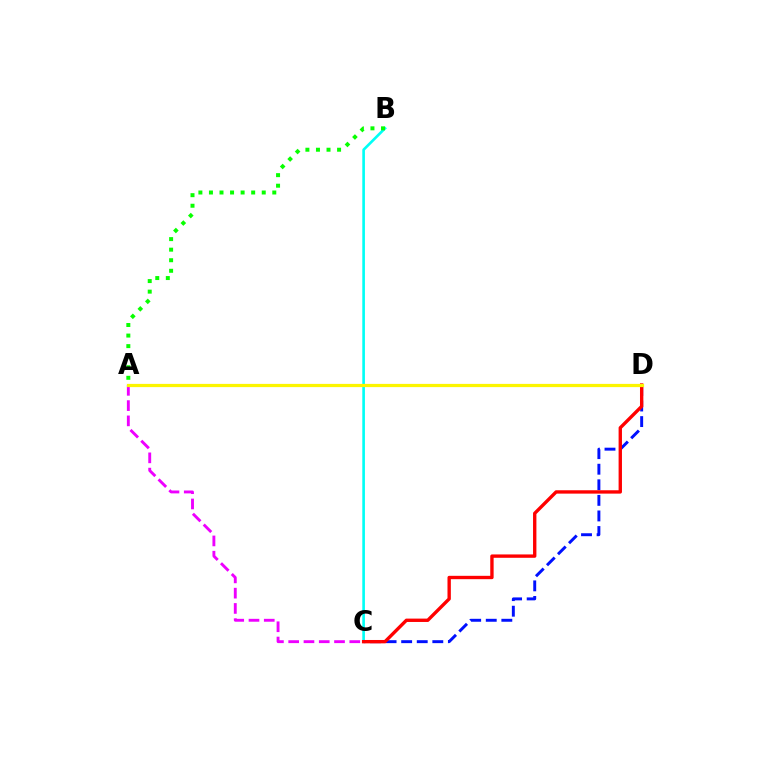{('C', 'D'): [{'color': '#0010ff', 'line_style': 'dashed', 'thickness': 2.12}, {'color': '#ff0000', 'line_style': 'solid', 'thickness': 2.42}], ('B', 'C'): [{'color': '#00fff6', 'line_style': 'solid', 'thickness': 1.9}], ('A', 'C'): [{'color': '#ee00ff', 'line_style': 'dashed', 'thickness': 2.07}], ('A', 'D'): [{'color': '#fcf500', 'line_style': 'solid', 'thickness': 2.32}], ('A', 'B'): [{'color': '#08ff00', 'line_style': 'dotted', 'thickness': 2.87}]}